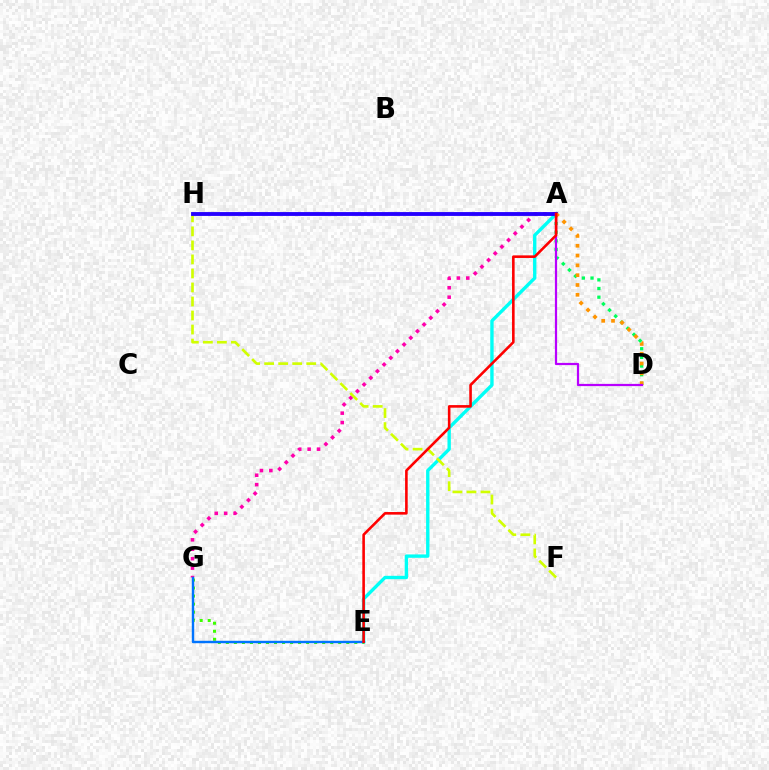{('A', 'E'): [{'color': '#00fff6', 'line_style': 'solid', 'thickness': 2.43}, {'color': '#ff0000', 'line_style': 'solid', 'thickness': 1.87}], ('E', 'G'): [{'color': '#3dff00', 'line_style': 'dotted', 'thickness': 2.18}, {'color': '#0074ff', 'line_style': 'solid', 'thickness': 1.74}], ('A', 'D'): [{'color': '#00ff5c', 'line_style': 'dotted', 'thickness': 2.35}, {'color': '#ff9400', 'line_style': 'dotted', 'thickness': 2.66}, {'color': '#b900ff', 'line_style': 'solid', 'thickness': 1.59}], ('A', 'G'): [{'color': '#ff00ac', 'line_style': 'dotted', 'thickness': 2.56}], ('F', 'H'): [{'color': '#d1ff00', 'line_style': 'dashed', 'thickness': 1.91}], ('A', 'H'): [{'color': '#2500ff', 'line_style': 'solid', 'thickness': 2.77}]}